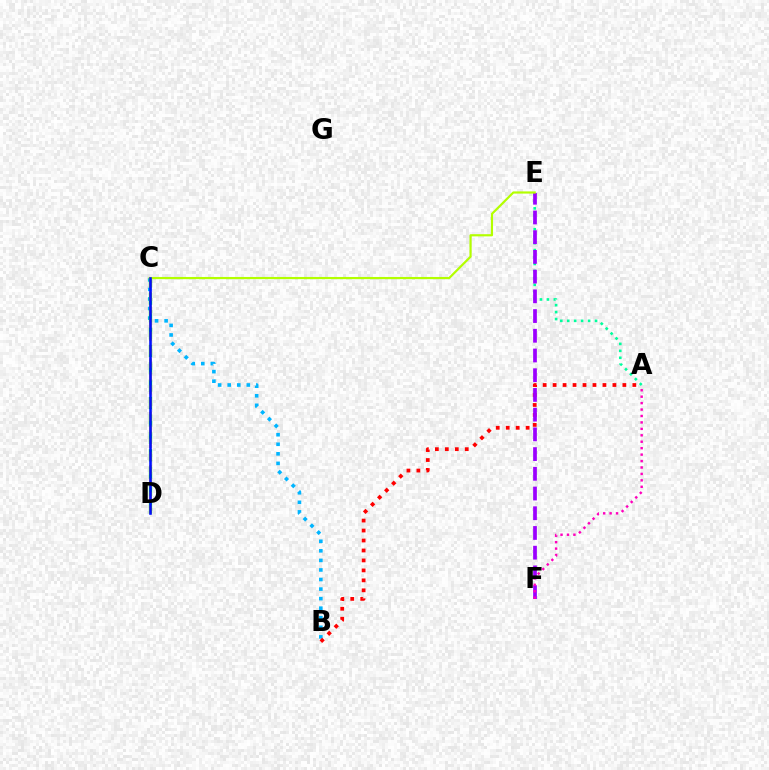{('B', 'C'): [{'color': '#00b5ff', 'line_style': 'dotted', 'thickness': 2.6}], ('A', 'B'): [{'color': '#ff0000', 'line_style': 'dotted', 'thickness': 2.71}], ('A', 'E'): [{'color': '#00ff9d', 'line_style': 'dotted', 'thickness': 1.89}], ('C', 'D'): [{'color': '#08ff00', 'line_style': 'dashed', 'thickness': 2.36}, {'color': '#ffa500', 'line_style': 'dashed', 'thickness': 1.81}, {'color': '#0010ff', 'line_style': 'solid', 'thickness': 1.86}], ('E', 'F'): [{'color': '#9b00ff', 'line_style': 'dashed', 'thickness': 2.68}], ('C', 'E'): [{'color': '#b3ff00', 'line_style': 'solid', 'thickness': 1.57}], ('A', 'F'): [{'color': '#ff00bd', 'line_style': 'dotted', 'thickness': 1.75}]}